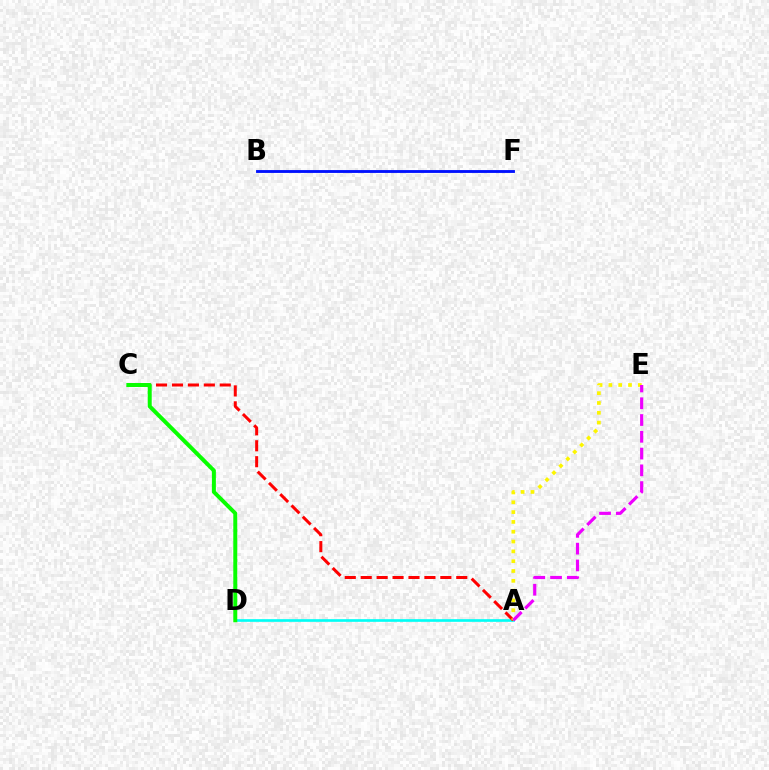{('A', 'D'): [{'color': '#00fff6', 'line_style': 'solid', 'thickness': 1.91}], ('A', 'C'): [{'color': '#ff0000', 'line_style': 'dashed', 'thickness': 2.16}], ('A', 'E'): [{'color': '#fcf500', 'line_style': 'dotted', 'thickness': 2.67}, {'color': '#ee00ff', 'line_style': 'dashed', 'thickness': 2.28}], ('B', 'F'): [{'color': '#0010ff', 'line_style': 'solid', 'thickness': 2.05}], ('C', 'D'): [{'color': '#08ff00', 'line_style': 'solid', 'thickness': 2.86}]}